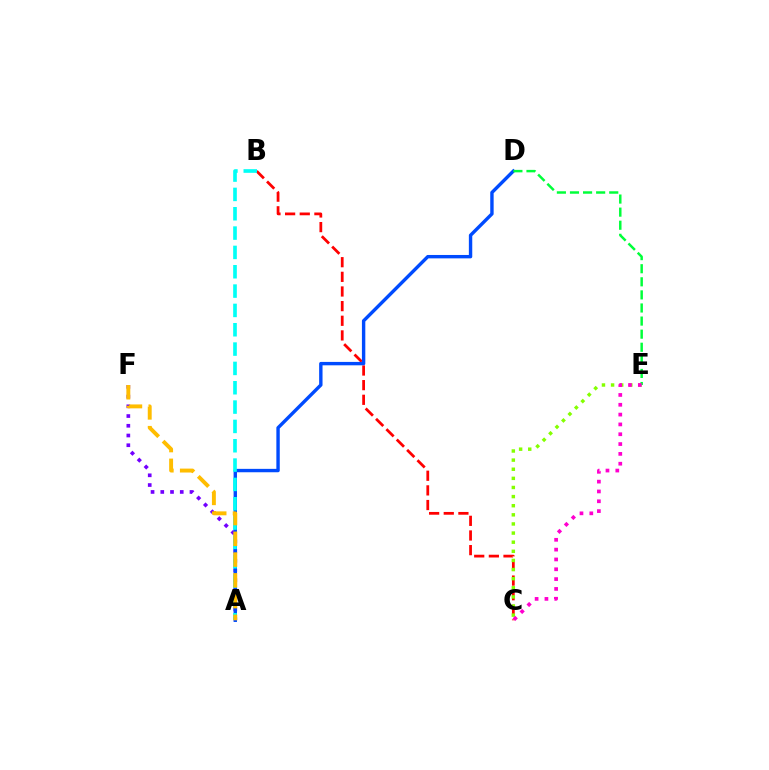{('A', 'F'): [{'color': '#7200ff', 'line_style': 'dotted', 'thickness': 2.64}, {'color': '#ffbd00', 'line_style': 'dashed', 'thickness': 2.82}], ('B', 'C'): [{'color': '#ff0000', 'line_style': 'dashed', 'thickness': 1.99}], ('A', 'D'): [{'color': '#004bff', 'line_style': 'solid', 'thickness': 2.44}], ('C', 'E'): [{'color': '#84ff00', 'line_style': 'dotted', 'thickness': 2.48}, {'color': '#ff00cf', 'line_style': 'dotted', 'thickness': 2.67}], ('A', 'B'): [{'color': '#00fff6', 'line_style': 'dashed', 'thickness': 2.63}], ('D', 'E'): [{'color': '#00ff39', 'line_style': 'dashed', 'thickness': 1.78}]}